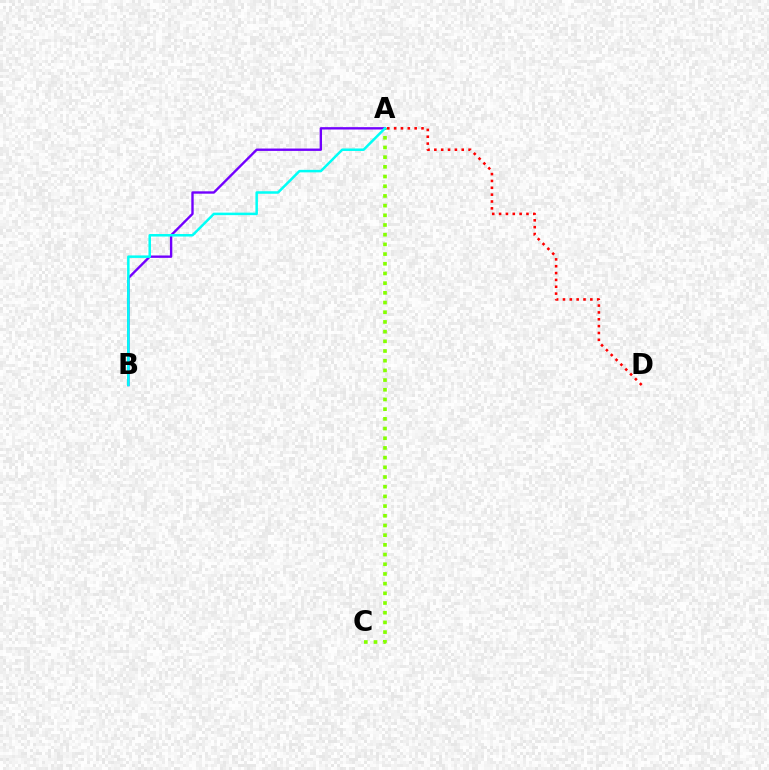{('A', 'C'): [{'color': '#84ff00', 'line_style': 'dotted', 'thickness': 2.63}], ('A', 'B'): [{'color': '#7200ff', 'line_style': 'solid', 'thickness': 1.71}, {'color': '#00fff6', 'line_style': 'solid', 'thickness': 1.8}], ('A', 'D'): [{'color': '#ff0000', 'line_style': 'dotted', 'thickness': 1.86}]}